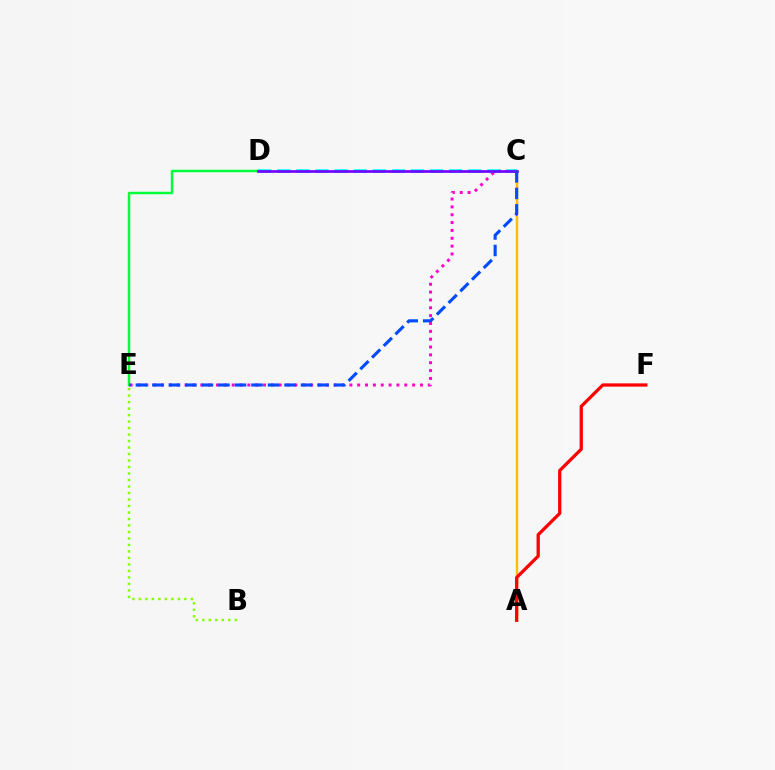{('C', 'E'): [{'color': '#ff00cf', 'line_style': 'dotted', 'thickness': 2.13}, {'color': '#004bff', 'line_style': 'dashed', 'thickness': 2.24}], ('B', 'E'): [{'color': '#84ff00', 'line_style': 'dotted', 'thickness': 1.76}], ('D', 'E'): [{'color': '#00ff39', 'line_style': 'solid', 'thickness': 1.77}], ('A', 'C'): [{'color': '#ffbd00', 'line_style': 'solid', 'thickness': 1.76}], ('C', 'D'): [{'color': '#00fff6', 'line_style': 'dashed', 'thickness': 2.6}, {'color': '#7200ff', 'line_style': 'solid', 'thickness': 1.92}], ('A', 'F'): [{'color': '#ff0000', 'line_style': 'solid', 'thickness': 2.34}]}